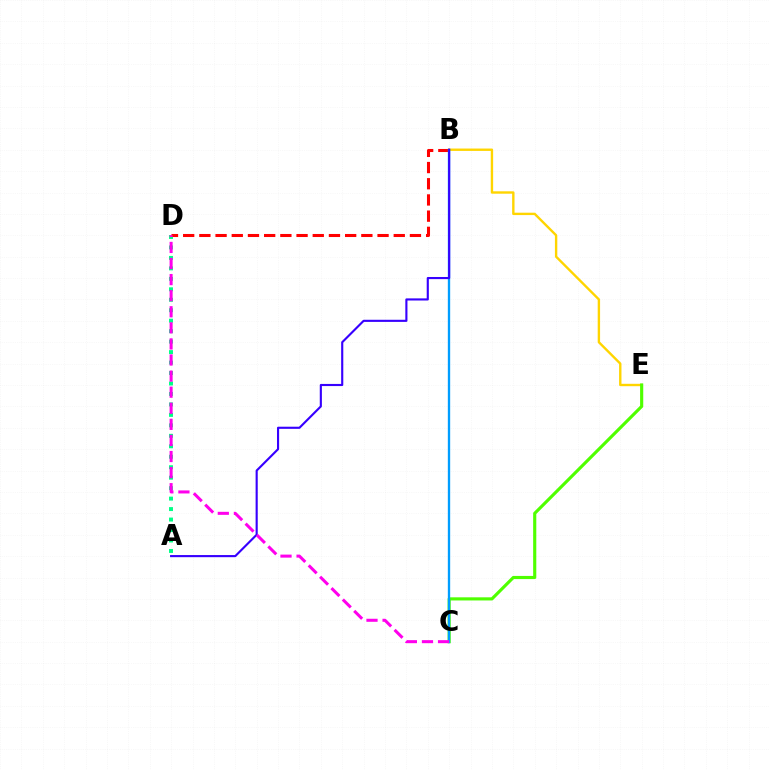{('B', 'E'): [{'color': '#ffd500', 'line_style': 'solid', 'thickness': 1.72}], ('C', 'E'): [{'color': '#4fff00', 'line_style': 'solid', 'thickness': 2.26}], ('A', 'D'): [{'color': '#00ff86', 'line_style': 'dotted', 'thickness': 2.84}], ('B', 'D'): [{'color': '#ff0000', 'line_style': 'dashed', 'thickness': 2.2}], ('B', 'C'): [{'color': '#009eff', 'line_style': 'solid', 'thickness': 1.69}], ('A', 'B'): [{'color': '#3700ff', 'line_style': 'solid', 'thickness': 1.53}], ('C', 'D'): [{'color': '#ff00ed', 'line_style': 'dashed', 'thickness': 2.18}]}